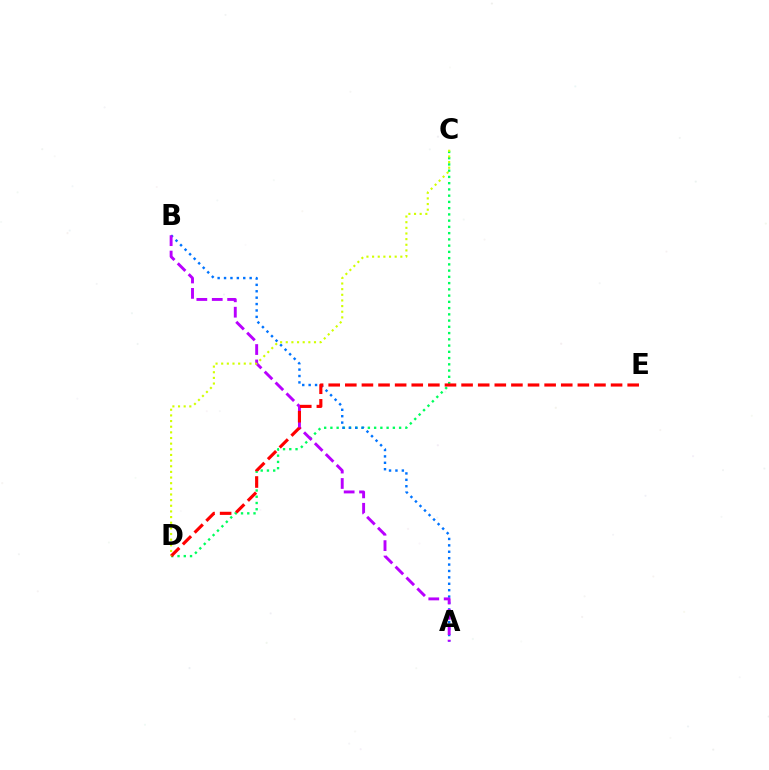{('C', 'D'): [{'color': '#00ff5c', 'line_style': 'dotted', 'thickness': 1.7}, {'color': '#d1ff00', 'line_style': 'dotted', 'thickness': 1.53}], ('A', 'B'): [{'color': '#0074ff', 'line_style': 'dotted', 'thickness': 1.74}, {'color': '#b900ff', 'line_style': 'dashed', 'thickness': 2.09}], ('D', 'E'): [{'color': '#ff0000', 'line_style': 'dashed', 'thickness': 2.26}]}